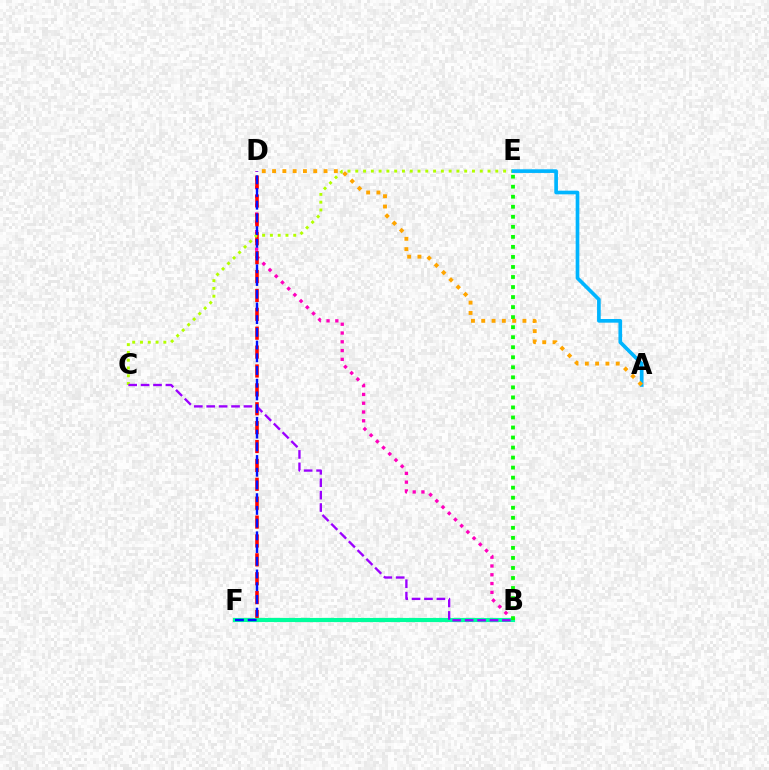{('B', 'D'): [{'color': '#ff00bd', 'line_style': 'dotted', 'thickness': 2.39}], ('D', 'F'): [{'color': '#ff0000', 'line_style': 'dashed', 'thickness': 2.57}, {'color': '#0010ff', 'line_style': 'dashed', 'thickness': 1.73}], ('B', 'F'): [{'color': '#00ff9d', 'line_style': 'solid', 'thickness': 2.99}], ('C', 'E'): [{'color': '#b3ff00', 'line_style': 'dotted', 'thickness': 2.11}], ('B', 'E'): [{'color': '#08ff00', 'line_style': 'dotted', 'thickness': 2.73}], ('A', 'E'): [{'color': '#00b5ff', 'line_style': 'solid', 'thickness': 2.64}], ('B', 'C'): [{'color': '#9b00ff', 'line_style': 'dashed', 'thickness': 1.69}], ('A', 'D'): [{'color': '#ffa500', 'line_style': 'dotted', 'thickness': 2.8}]}